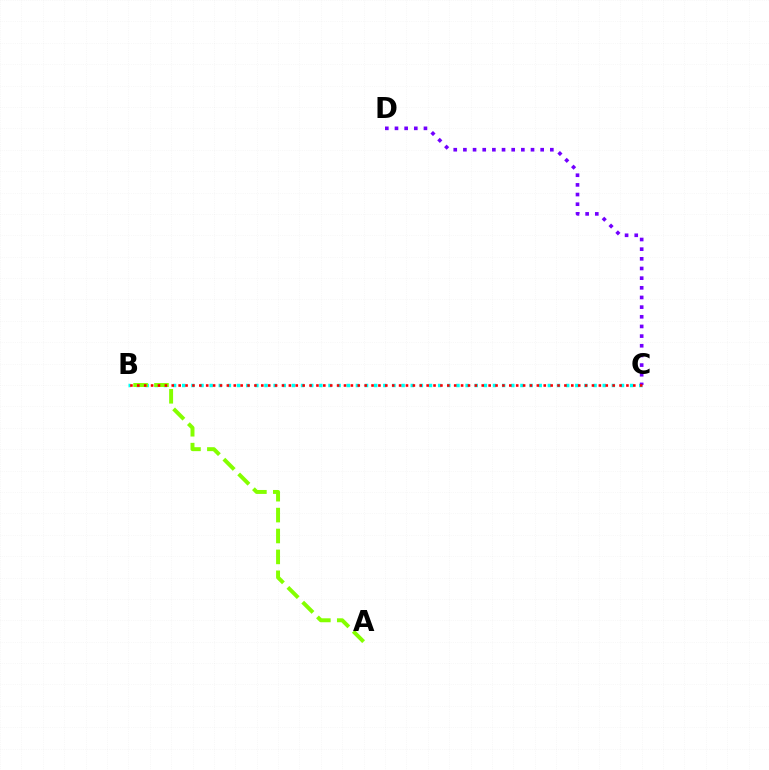{('B', 'C'): [{'color': '#00fff6', 'line_style': 'dotted', 'thickness': 2.48}, {'color': '#ff0000', 'line_style': 'dotted', 'thickness': 1.87}], ('A', 'B'): [{'color': '#84ff00', 'line_style': 'dashed', 'thickness': 2.84}], ('C', 'D'): [{'color': '#7200ff', 'line_style': 'dotted', 'thickness': 2.62}]}